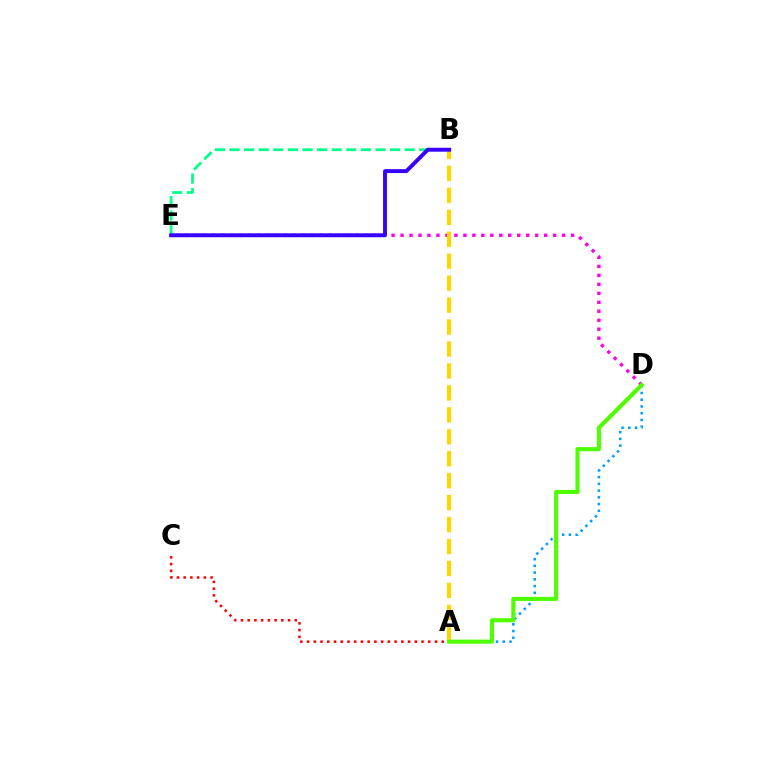{('D', 'E'): [{'color': '#ff00ed', 'line_style': 'dotted', 'thickness': 2.44}], ('B', 'E'): [{'color': '#00ff86', 'line_style': 'dashed', 'thickness': 1.98}, {'color': '#3700ff', 'line_style': 'solid', 'thickness': 2.82}], ('A', 'B'): [{'color': '#ffd500', 'line_style': 'dashed', 'thickness': 2.98}], ('A', 'D'): [{'color': '#009eff', 'line_style': 'dotted', 'thickness': 1.83}, {'color': '#4fff00', 'line_style': 'solid', 'thickness': 2.96}], ('A', 'C'): [{'color': '#ff0000', 'line_style': 'dotted', 'thickness': 1.83}]}